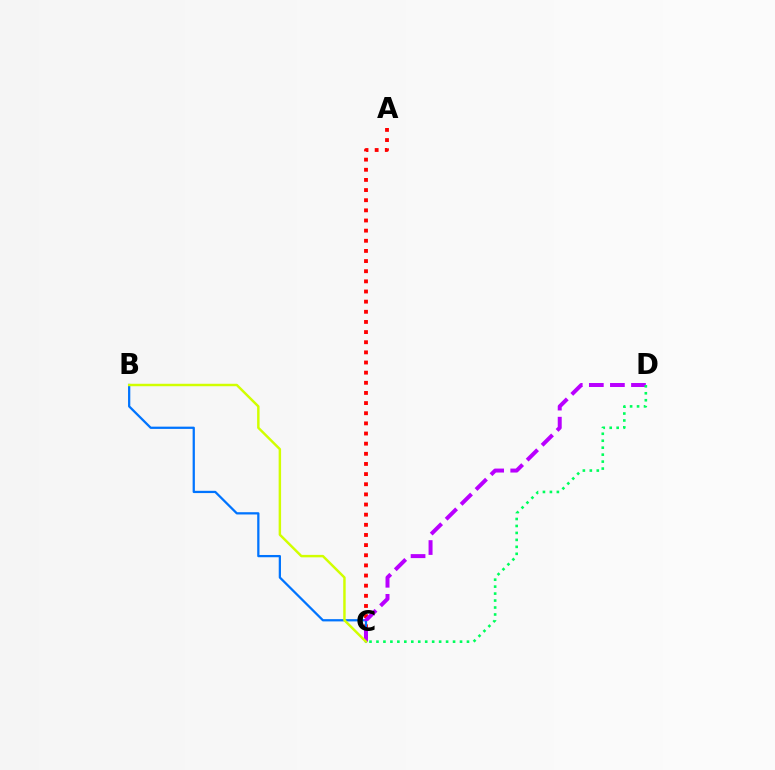{('A', 'C'): [{'color': '#ff0000', 'line_style': 'dotted', 'thickness': 2.76}], ('B', 'C'): [{'color': '#0074ff', 'line_style': 'solid', 'thickness': 1.63}, {'color': '#d1ff00', 'line_style': 'solid', 'thickness': 1.76}], ('C', 'D'): [{'color': '#b900ff', 'line_style': 'dashed', 'thickness': 2.86}, {'color': '#00ff5c', 'line_style': 'dotted', 'thickness': 1.89}]}